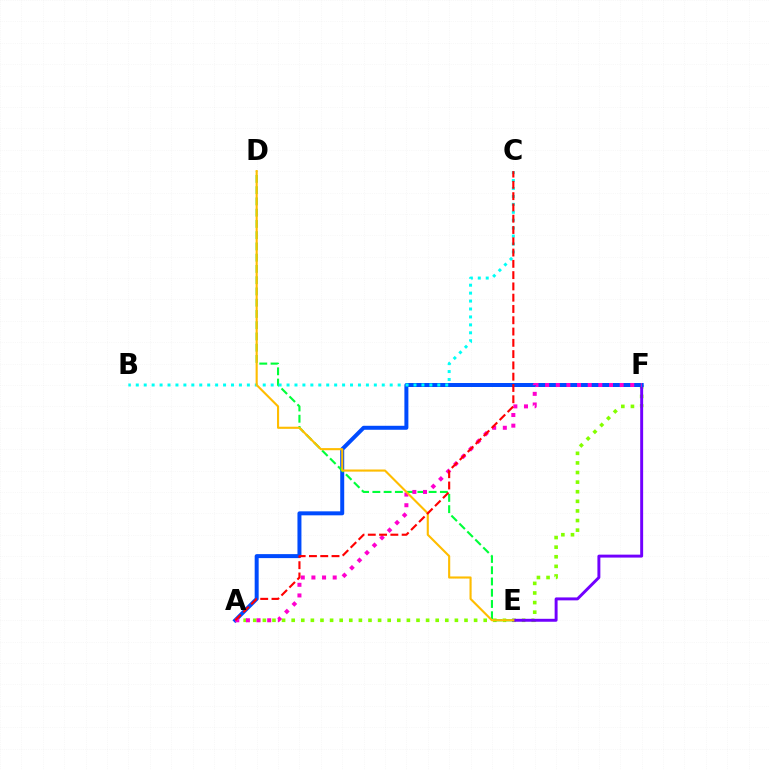{('A', 'F'): [{'color': '#84ff00', 'line_style': 'dotted', 'thickness': 2.61}, {'color': '#004bff', 'line_style': 'solid', 'thickness': 2.87}, {'color': '#ff00cf', 'line_style': 'dotted', 'thickness': 2.89}], ('E', 'F'): [{'color': '#7200ff', 'line_style': 'solid', 'thickness': 2.12}], ('D', 'E'): [{'color': '#00ff39', 'line_style': 'dashed', 'thickness': 1.53}, {'color': '#ffbd00', 'line_style': 'solid', 'thickness': 1.53}], ('B', 'C'): [{'color': '#00fff6', 'line_style': 'dotted', 'thickness': 2.16}], ('A', 'C'): [{'color': '#ff0000', 'line_style': 'dashed', 'thickness': 1.53}]}